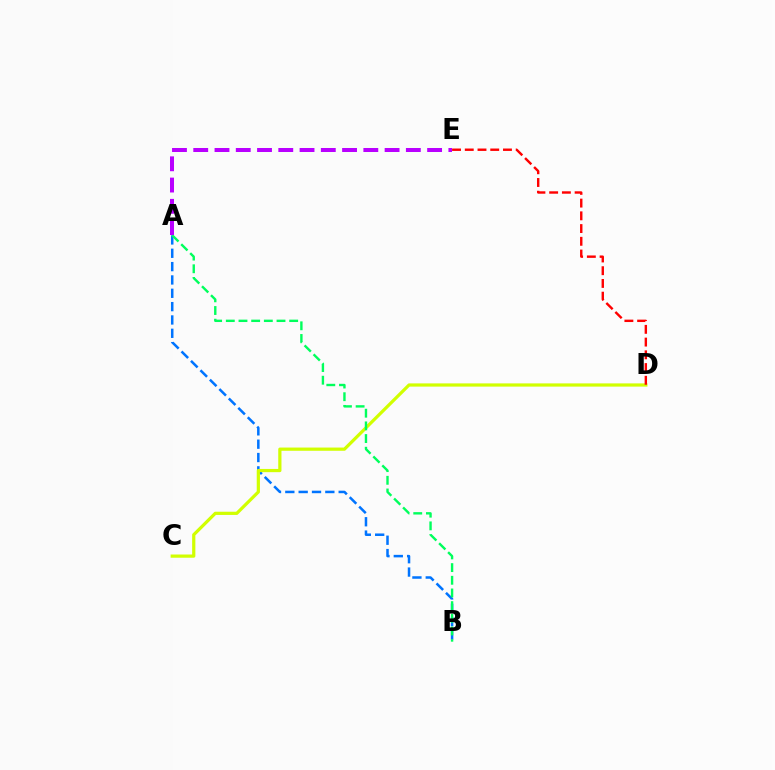{('A', 'B'): [{'color': '#0074ff', 'line_style': 'dashed', 'thickness': 1.81}, {'color': '#00ff5c', 'line_style': 'dashed', 'thickness': 1.72}], ('C', 'D'): [{'color': '#d1ff00', 'line_style': 'solid', 'thickness': 2.32}], ('A', 'E'): [{'color': '#b900ff', 'line_style': 'dashed', 'thickness': 2.89}], ('D', 'E'): [{'color': '#ff0000', 'line_style': 'dashed', 'thickness': 1.73}]}